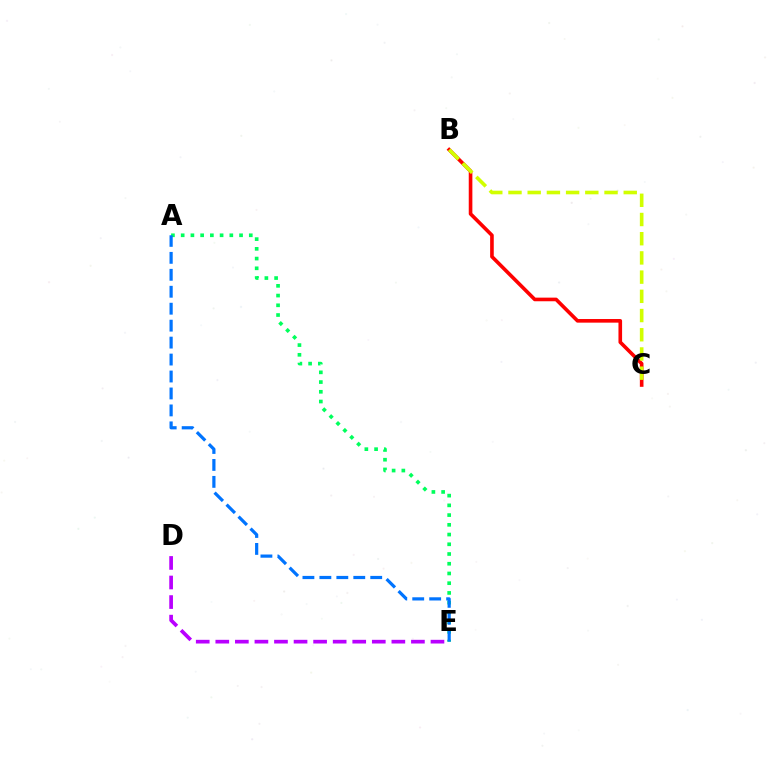{('D', 'E'): [{'color': '#b900ff', 'line_style': 'dashed', 'thickness': 2.66}], ('B', 'C'): [{'color': '#ff0000', 'line_style': 'solid', 'thickness': 2.61}, {'color': '#d1ff00', 'line_style': 'dashed', 'thickness': 2.61}], ('A', 'E'): [{'color': '#00ff5c', 'line_style': 'dotted', 'thickness': 2.64}, {'color': '#0074ff', 'line_style': 'dashed', 'thickness': 2.3}]}